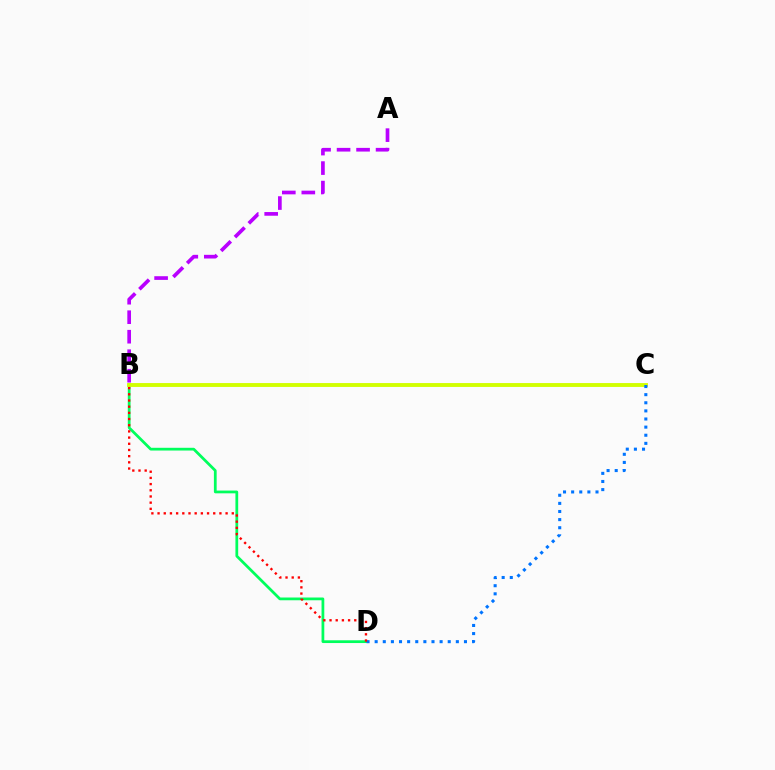{('B', 'D'): [{'color': '#00ff5c', 'line_style': 'solid', 'thickness': 1.98}, {'color': '#ff0000', 'line_style': 'dotted', 'thickness': 1.68}], ('A', 'B'): [{'color': '#b900ff', 'line_style': 'dashed', 'thickness': 2.65}], ('B', 'C'): [{'color': '#d1ff00', 'line_style': 'solid', 'thickness': 2.79}], ('C', 'D'): [{'color': '#0074ff', 'line_style': 'dotted', 'thickness': 2.21}]}